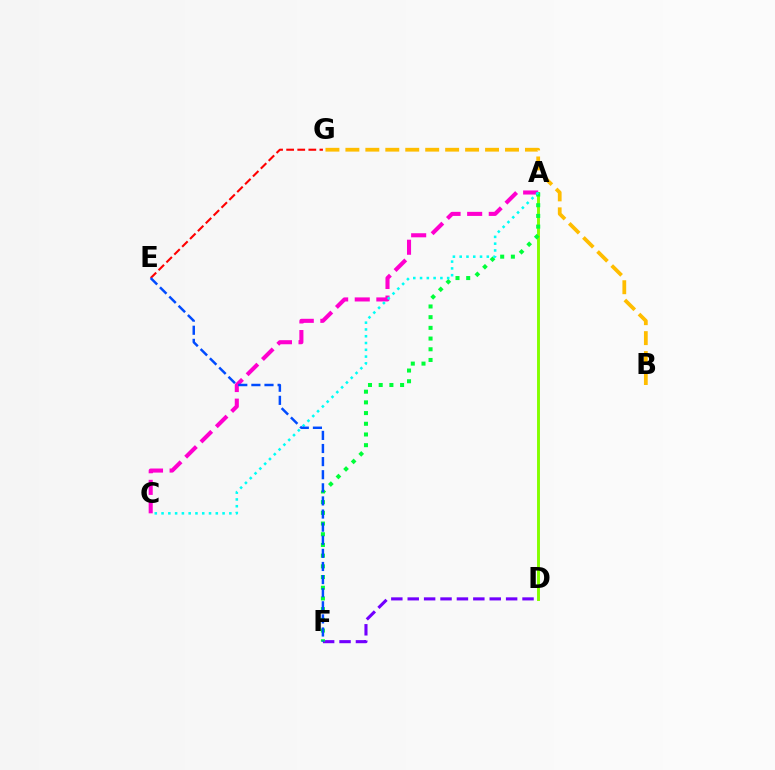{('A', 'D'): [{'color': '#84ff00', 'line_style': 'solid', 'thickness': 2.11}], ('A', 'C'): [{'color': '#ff00cf', 'line_style': 'dashed', 'thickness': 2.93}, {'color': '#00fff6', 'line_style': 'dotted', 'thickness': 1.84}], ('D', 'F'): [{'color': '#7200ff', 'line_style': 'dashed', 'thickness': 2.23}], ('E', 'G'): [{'color': '#ff0000', 'line_style': 'dashed', 'thickness': 1.51}], ('A', 'F'): [{'color': '#00ff39', 'line_style': 'dotted', 'thickness': 2.91}], ('B', 'G'): [{'color': '#ffbd00', 'line_style': 'dashed', 'thickness': 2.71}], ('E', 'F'): [{'color': '#004bff', 'line_style': 'dashed', 'thickness': 1.78}]}